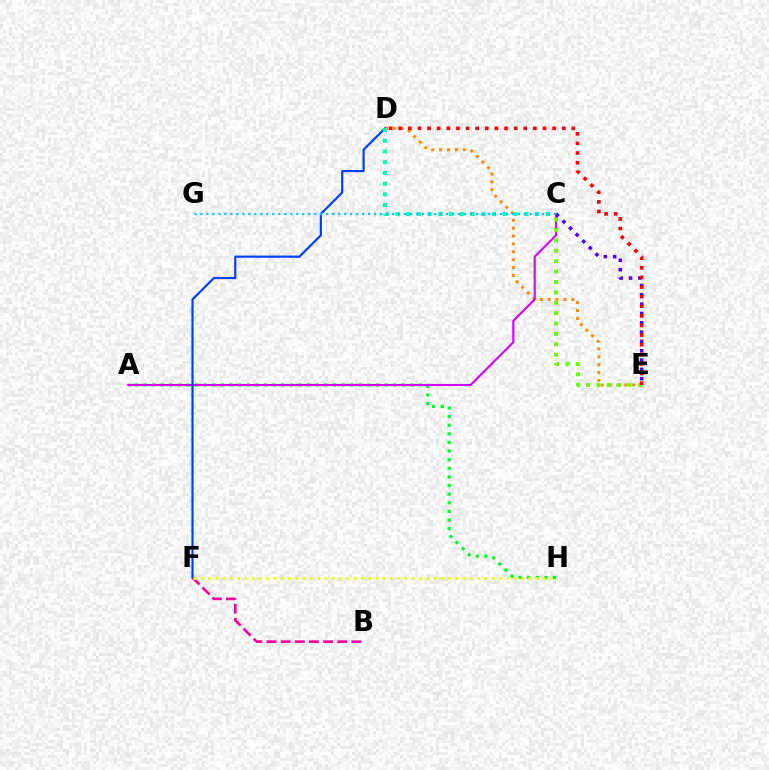{('B', 'F'): [{'color': '#ff00a0', 'line_style': 'dashed', 'thickness': 1.92}], ('A', 'H'): [{'color': '#00ff27', 'line_style': 'dotted', 'thickness': 2.34}], ('D', 'E'): [{'color': '#ff8800', 'line_style': 'dotted', 'thickness': 2.14}, {'color': '#ff0000', 'line_style': 'dotted', 'thickness': 2.61}], ('A', 'C'): [{'color': '#d600ff', 'line_style': 'solid', 'thickness': 1.52}], ('C', 'E'): [{'color': '#66ff00', 'line_style': 'dotted', 'thickness': 2.82}, {'color': '#4f00ff', 'line_style': 'dotted', 'thickness': 2.53}], ('D', 'F'): [{'color': '#003fff', 'line_style': 'solid', 'thickness': 1.58}], ('C', 'D'): [{'color': '#00ffaf', 'line_style': 'dotted', 'thickness': 2.91}], ('F', 'H'): [{'color': '#eeff00', 'line_style': 'dotted', 'thickness': 1.98}], ('C', 'G'): [{'color': '#00c7ff', 'line_style': 'dotted', 'thickness': 1.63}]}